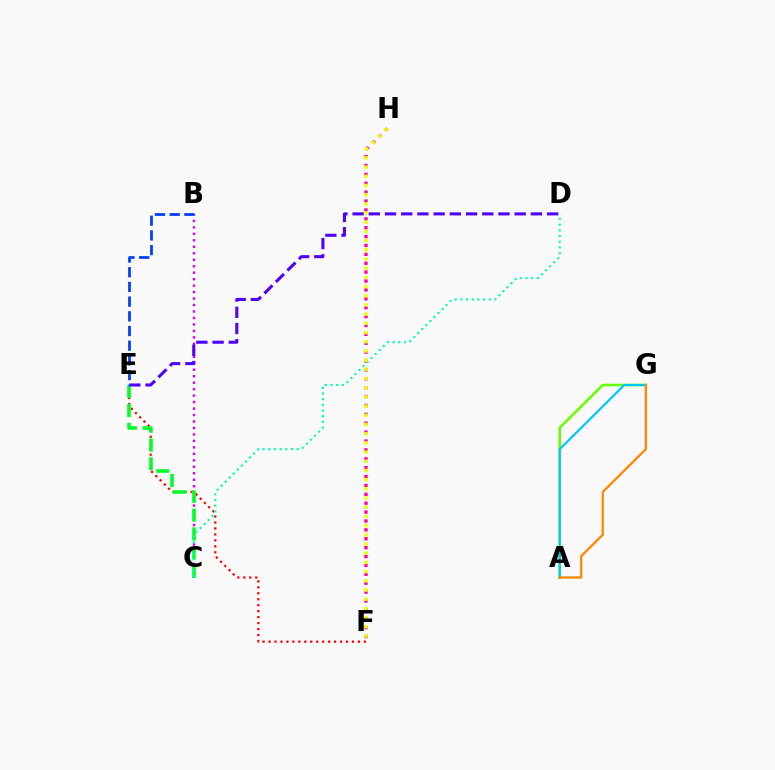{('B', 'C'): [{'color': '#d600ff', 'line_style': 'dotted', 'thickness': 1.76}], ('A', 'G'): [{'color': '#66ff00', 'line_style': 'solid', 'thickness': 1.84}, {'color': '#00c7ff', 'line_style': 'solid', 'thickness': 1.59}, {'color': '#ff8800', 'line_style': 'solid', 'thickness': 1.67}], ('E', 'F'): [{'color': '#ff0000', 'line_style': 'dotted', 'thickness': 1.62}], ('F', 'H'): [{'color': '#ff00a0', 'line_style': 'dotted', 'thickness': 2.41}, {'color': '#eeff00', 'line_style': 'dotted', 'thickness': 2.5}], ('C', 'E'): [{'color': '#00ff27', 'line_style': 'dashed', 'thickness': 2.56}], ('C', 'D'): [{'color': '#00ffaf', 'line_style': 'dotted', 'thickness': 1.55}], ('D', 'E'): [{'color': '#4f00ff', 'line_style': 'dashed', 'thickness': 2.2}], ('B', 'E'): [{'color': '#003fff', 'line_style': 'dashed', 'thickness': 2.0}]}